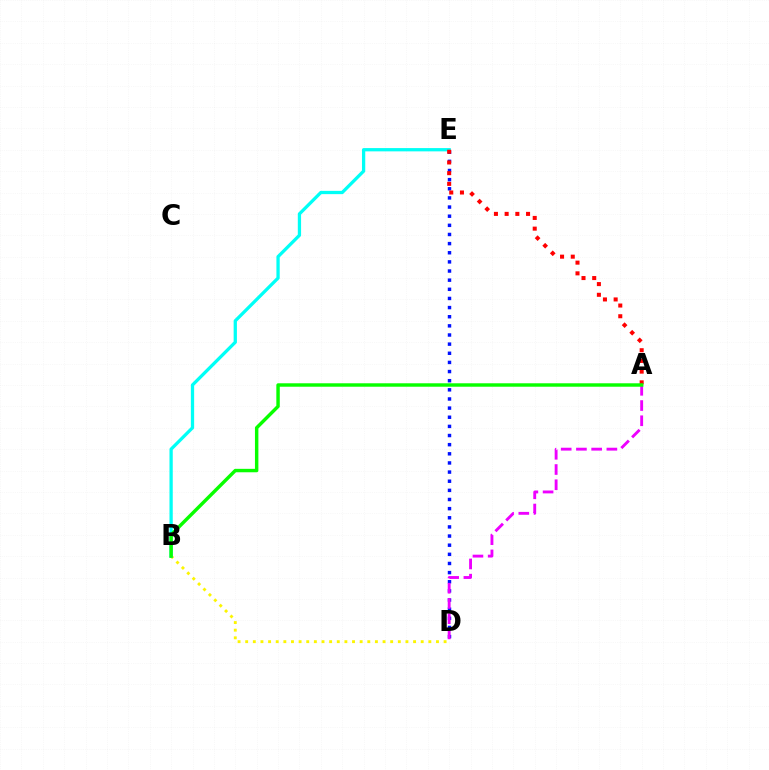{('D', 'E'): [{'color': '#0010ff', 'line_style': 'dotted', 'thickness': 2.48}], ('B', 'D'): [{'color': '#fcf500', 'line_style': 'dotted', 'thickness': 2.07}], ('B', 'E'): [{'color': '#00fff6', 'line_style': 'solid', 'thickness': 2.36}], ('A', 'E'): [{'color': '#ff0000', 'line_style': 'dotted', 'thickness': 2.91}], ('A', 'D'): [{'color': '#ee00ff', 'line_style': 'dashed', 'thickness': 2.07}], ('A', 'B'): [{'color': '#08ff00', 'line_style': 'solid', 'thickness': 2.47}]}